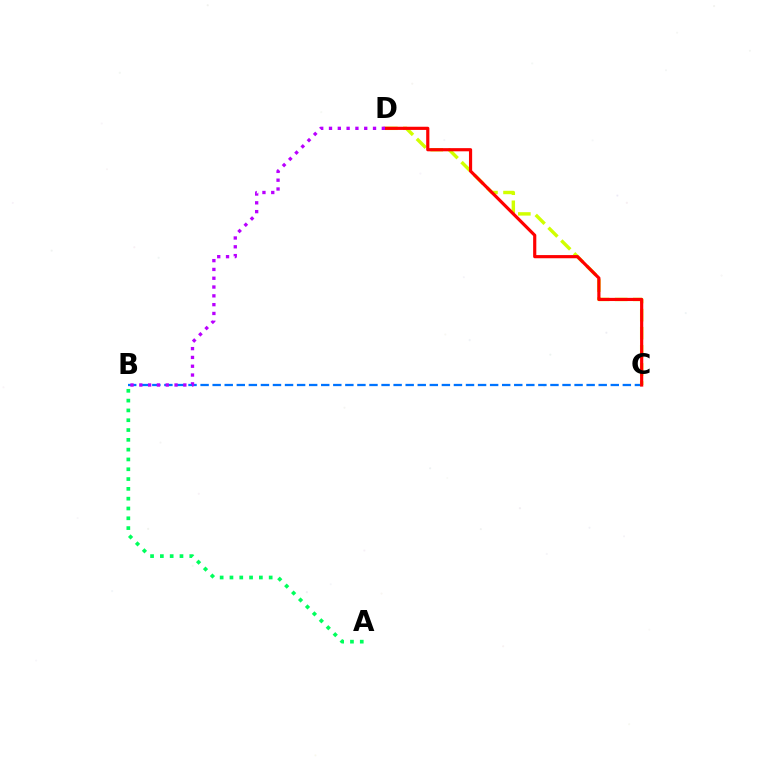{('B', 'C'): [{'color': '#0074ff', 'line_style': 'dashed', 'thickness': 1.64}], ('A', 'B'): [{'color': '#00ff5c', 'line_style': 'dotted', 'thickness': 2.66}], ('C', 'D'): [{'color': '#d1ff00', 'line_style': 'dashed', 'thickness': 2.46}, {'color': '#ff0000', 'line_style': 'solid', 'thickness': 2.29}], ('B', 'D'): [{'color': '#b900ff', 'line_style': 'dotted', 'thickness': 2.39}]}